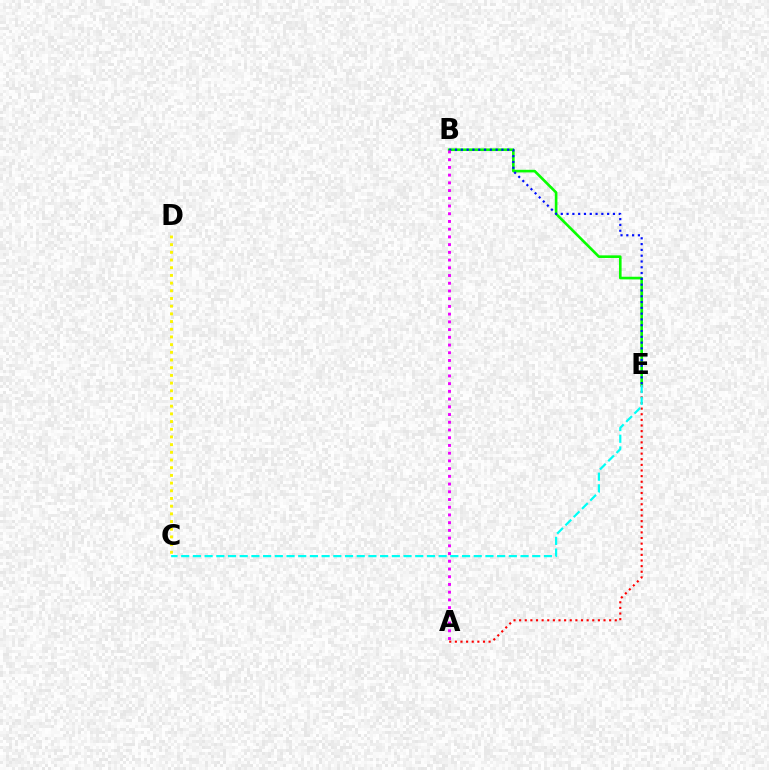{('C', 'D'): [{'color': '#fcf500', 'line_style': 'dotted', 'thickness': 2.09}], ('B', 'E'): [{'color': '#08ff00', 'line_style': 'solid', 'thickness': 1.89}, {'color': '#0010ff', 'line_style': 'dotted', 'thickness': 1.57}], ('A', 'E'): [{'color': '#ff0000', 'line_style': 'dotted', 'thickness': 1.53}], ('A', 'B'): [{'color': '#ee00ff', 'line_style': 'dotted', 'thickness': 2.1}], ('C', 'E'): [{'color': '#00fff6', 'line_style': 'dashed', 'thickness': 1.59}]}